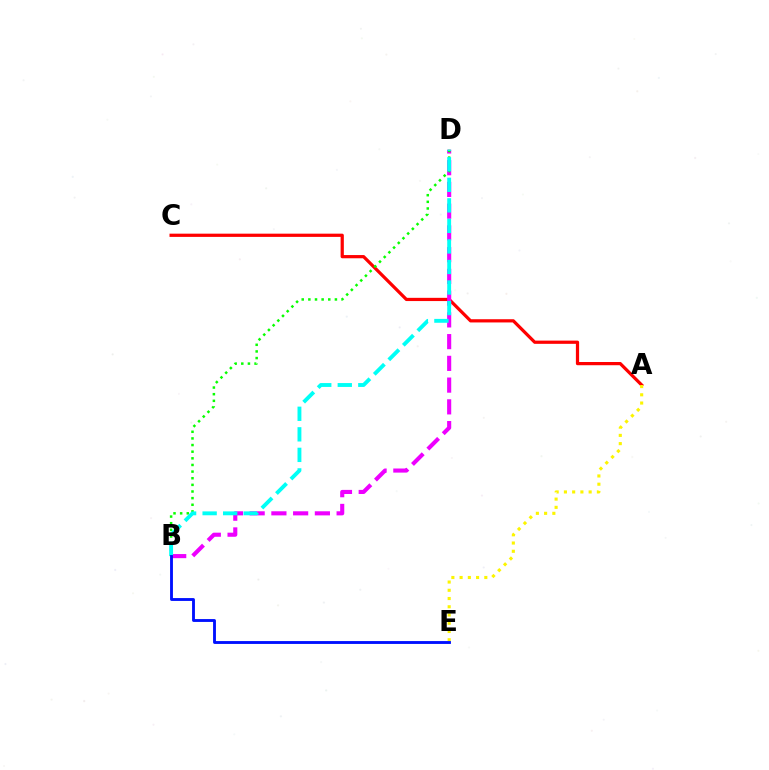{('A', 'C'): [{'color': '#ff0000', 'line_style': 'solid', 'thickness': 2.32}], ('B', 'D'): [{'color': '#ee00ff', 'line_style': 'dashed', 'thickness': 2.95}, {'color': '#08ff00', 'line_style': 'dotted', 'thickness': 1.8}, {'color': '#00fff6', 'line_style': 'dashed', 'thickness': 2.79}], ('A', 'E'): [{'color': '#fcf500', 'line_style': 'dotted', 'thickness': 2.24}], ('B', 'E'): [{'color': '#0010ff', 'line_style': 'solid', 'thickness': 2.06}]}